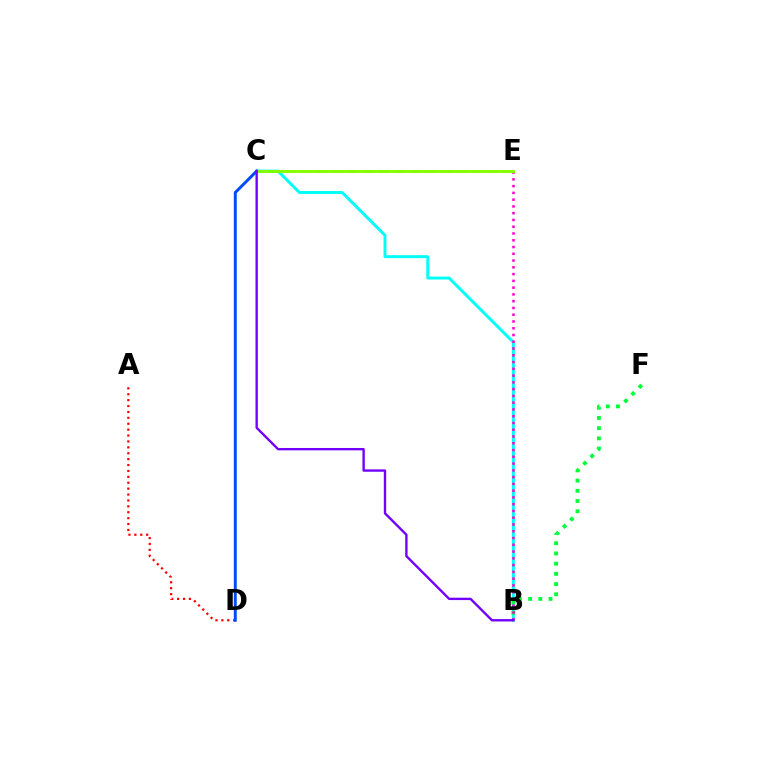{('C', 'E'): [{'color': '#ffbd00', 'line_style': 'dashed', 'thickness': 2.11}, {'color': '#84ff00', 'line_style': 'solid', 'thickness': 2.06}], ('A', 'D'): [{'color': '#ff0000', 'line_style': 'dotted', 'thickness': 1.6}], ('B', 'C'): [{'color': '#00fff6', 'line_style': 'solid', 'thickness': 2.12}, {'color': '#7200ff', 'line_style': 'solid', 'thickness': 1.71}], ('B', 'F'): [{'color': '#00ff39', 'line_style': 'dotted', 'thickness': 2.77}], ('B', 'E'): [{'color': '#ff00cf', 'line_style': 'dotted', 'thickness': 1.84}], ('C', 'D'): [{'color': '#004bff', 'line_style': 'solid', 'thickness': 2.13}]}